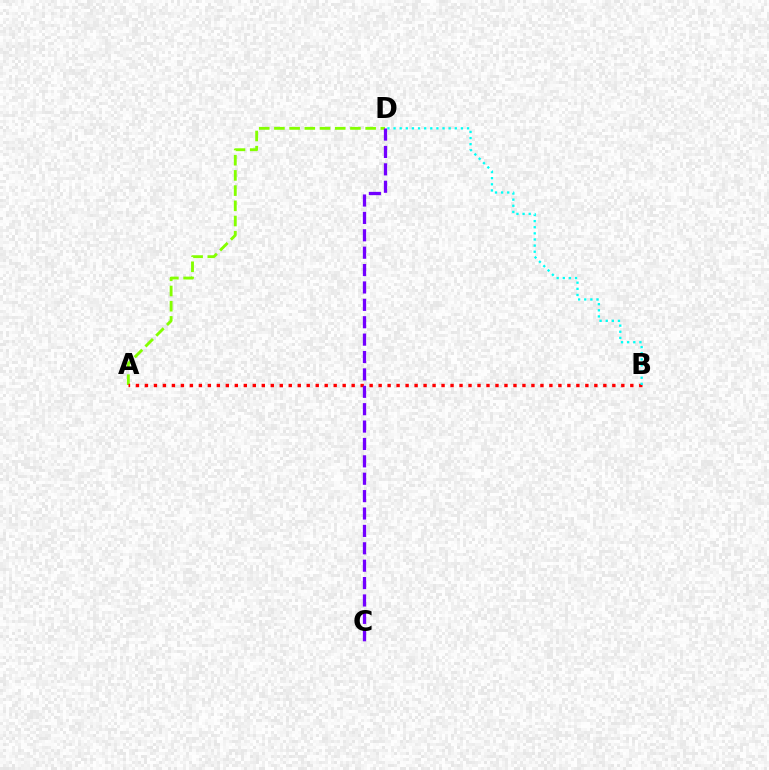{('A', 'D'): [{'color': '#84ff00', 'line_style': 'dashed', 'thickness': 2.07}], ('A', 'B'): [{'color': '#ff0000', 'line_style': 'dotted', 'thickness': 2.44}], ('C', 'D'): [{'color': '#7200ff', 'line_style': 'dashed', 'thickness': 2.36}], ('B', 'D'): [{'color': '#00fff6', 'line_style': 'dotted', 'thickness': 1.66}]}